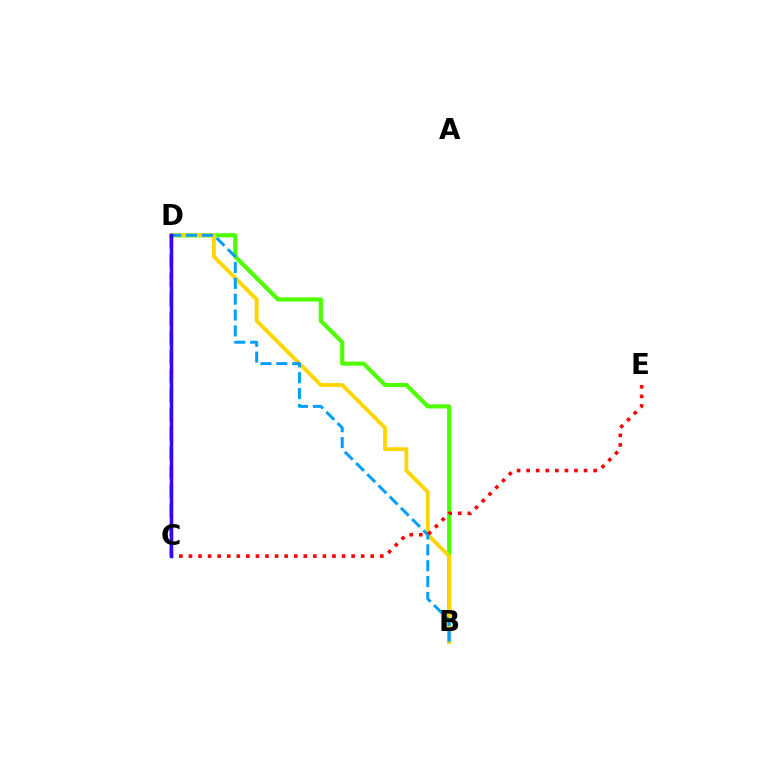{('B', 'D'): [{'color': '#4fff00', 'line_style': 'solid', 'thickness': 2.99}, {'color': '#ffd500', 'line_style': 'solid', 'thickness': 2.78}, {'color': '#009eff', 'line_style': 'dashed', 'thickness': 2.15}], ('C', 'D'): [{'color': '#00ff86', 'line_style': 'dashed', 'thickness': 2.61}, {'color': '#ff00ed', 'line_style': 'dashed', 'thickness': 2.24}, {'color': '#3700ff', 'line_style': 'solid', 'thickness': 2.49}], ('C', 'E'): [{'color': '#ff0000', 'line_style': 'dotted', 'thickness': 2.6}]}